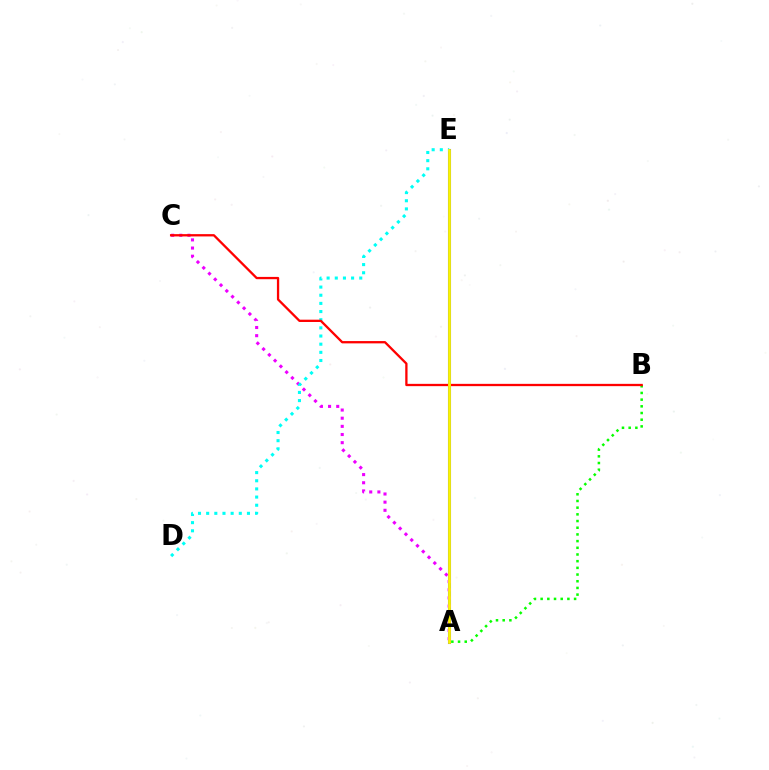{('A', 'E'): [{'color': '#0010ff', 'line_style': 'solid', 'thickness': 2.2}, {'color': '#fcf500', 'line_style': 'solid', 'thickness': 2.03}], ('A', 'B'): [{'color': '#08ff00', 'line_style': 'dotted', 'thickness': 1.82}], ('A', 'C'): [{'color': '#ee00ff', 'line_style': 'dotted', 'thickness': 2.22}], ('D', 'E'): [{'color': '#00fff6', 'line_style': 'dotted', 'thickness': 2.22}], ('B', 'C'): [{'color': '#ff0000', 'line_style': 'solid', 'thickness': 1.66}]}